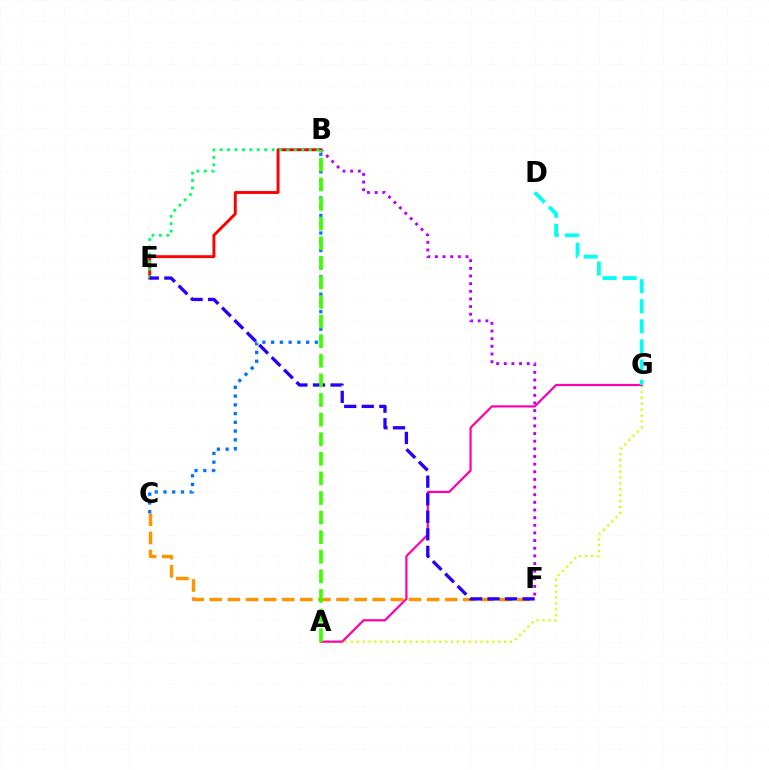{('A', 'G'): [{'color': '#d1ff00', 'line_style': 'dotted', 'thickness': 1.6}, {'color': '#ff00ac', 'line_style': 'solid', 'thickness': 1.59}], ('B', 'E'): [{'color': '#ff0000', 'line_style': 'solid', 'thickness': 2.09}, {'color': '#00ff5c', 'line_style': 'dotted', 'thickness': 2.02}], ('B', 'F'): [{'color': '#b900ff', 'line_style': 'dotted', 'thickness': 2.08}], ('C', 'F'): [{'color': '#ff9400', 'line_style': 'dashed', 'thickness': 2.46}], ('B', 'C'): [{'color': '#0074ff', 'line_style': 'dotted', 'thickness': 2.38}], ('E', 'F'): [{'color': '#2500ff', 'line_style': 'dashed', 'thickness': 2.38}], ('D', 'G'): [{'color': '#00fff6', 'line_style': 'dashed', 'thickness': 2.73}], ('A', 'B'): [{'color': '#3dff00', 'line_style': 'dashed', 'thickness': 2.66}]}